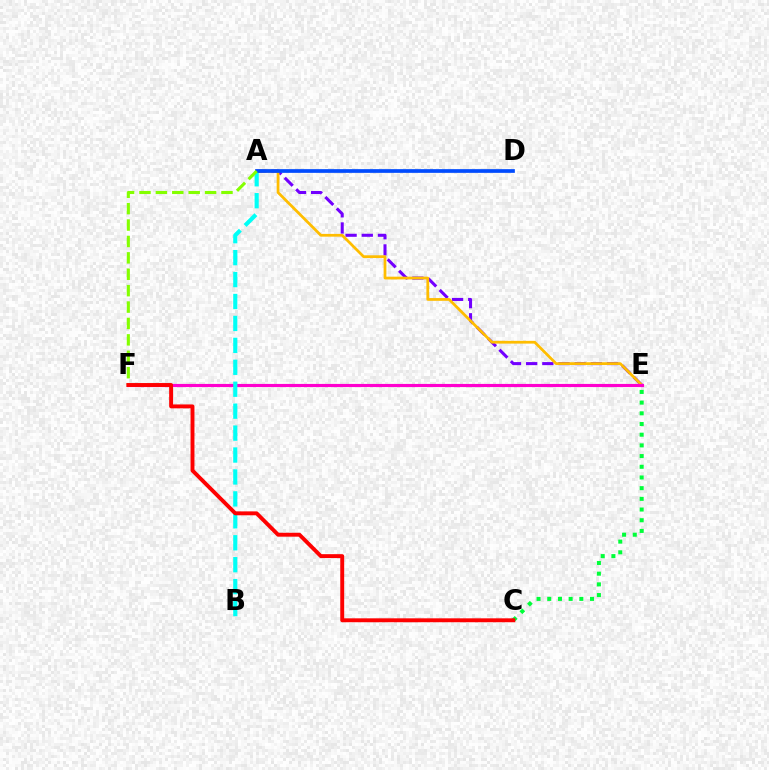{('A', 'E'): [{'color': '#7200ff', 'line_style': 'dashed', 'thickness': 2.2}, {'color': '#ffbd00', 'line_style': 'solid', 'thickness': 1.98}], ('C', 'E'): [{'color': '#00ff39', 'line_style': 'dotted', 'thickness': 2.9}], ('E', 'F'): [{'color': '#ff00cf', 'line_style': 'solid', 'thickness': 2.27}], ('A', 'B'): [{'color': '#00fff6', 'line_style': 'dashed', 'thickness': 2.98}], ('A', 'D'): [{'color': '#004bff', 'line_style': 'solid', 'thickness': 2.67}], ('A', 'F'): [{'color': '#84ff00', 'line_style': 'dashed', 'thickness': 2.23}], ('C', 'F'): [{'color': '#ff0000', 'line_style': 'solid', 'thickness': 2.81}]}